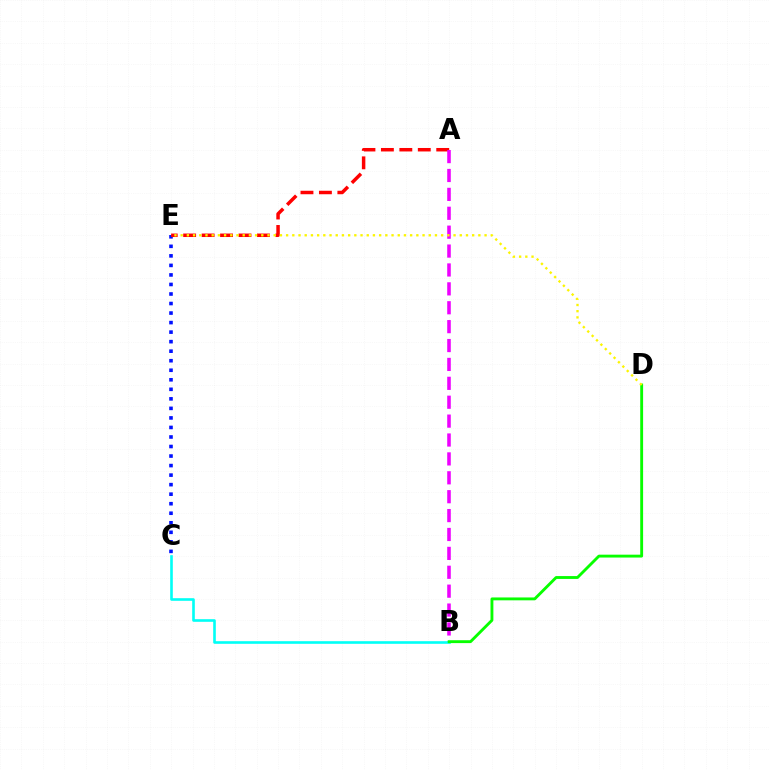{('C', 'E'): [{'color': '#0010ff', 'line_style': 'dotted', 'thickness': 2.59}], ('A', 'E'): [{'color': '#ff0000', 'line_style': 'dashed', 'thickness': 2.51}], ('A', 'B'): [{'color': '#ee00ff', 'line_style': 'dashed', 'thickness': 2.57}], ('B', 'C'): [{'color': '#00fff6', 'line_style': 'solid', 'thickness': 1.88}], ('B', 'D'): [{'color': '#08ff00', 'line_style': 'solid', 'thickness': 2.07}], ('D', 'E'): [{'color': '#fcf500', 'line_style': 'dotted', 'thickness': 1.69}]}